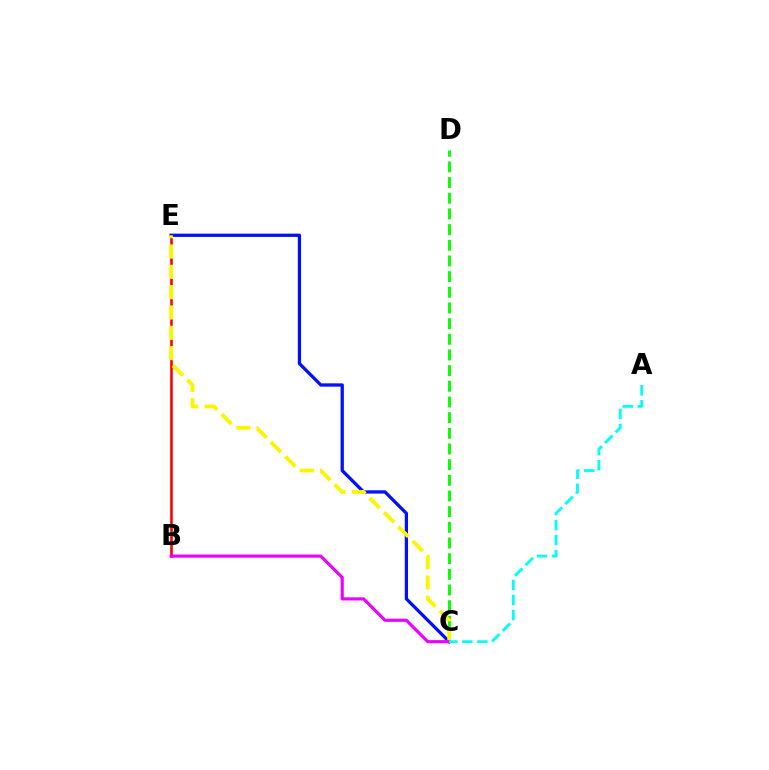{('C', 'D'): [{'color': '#08ff00', 'line_style': 'dashed', 'thickness': 2.13}], ('B', 'E'): [{'color': '#ff0000', 'line_style': 'solid', 'thickness': 1.88}], ('C', 'E'): [{'color': '#0010ff', 'line_style': 'solid', 'thickness': 2.35}, {'color': '#fcf500', 'line_style': 'dashed', 'thickness': 2.76}], ('B', 'C'): [{'color': '#ee00ff', 'line_style': 'solid', 'thickness': 2.26}], ('A', 'C'): [{'color': '#00fff6', 'line_style': 'dashed', 'thickness': 2.04}]}